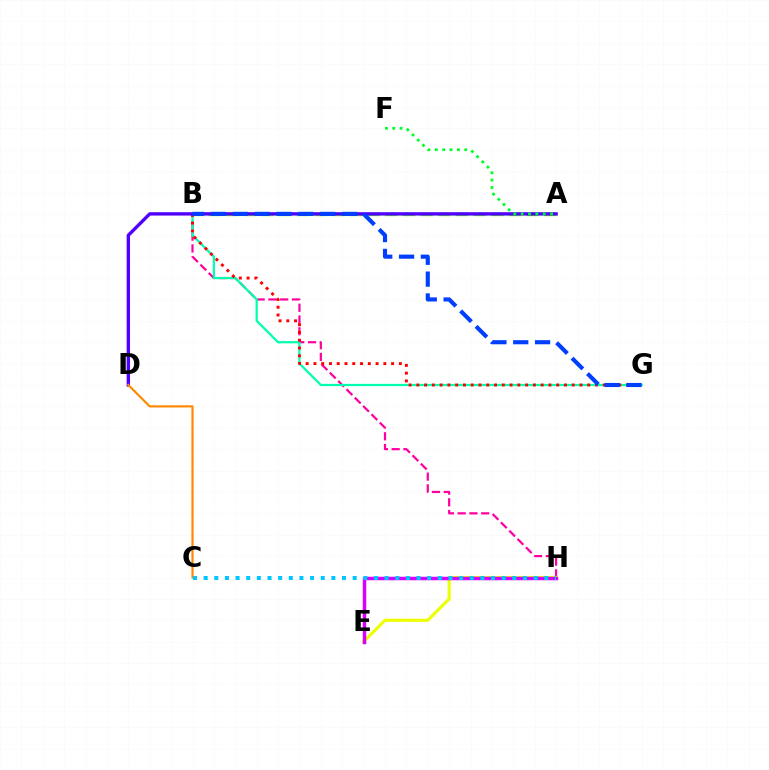{('B', 'H'): [{'color': '#ff00a0', 'line_style': 'dashed', 'thickness': 1.6}], ('B', 'G'): [{'color': '#00ffaf', 'line_style': 'solid', 'thickness': 1.61}, {'color': '#ff0000', 'line_style': 'dotted', 'thickness': 2.11}, {'color': '#003fff', 'line_style': 'dashed', 'thickness': 2.97}], ('E', 'H'): [{'color': '#eeff00', 'line_style': 'solid', 'thickness': 2.25}, {'color': '#d600ff', 'line_style': 'solid', 'thickness': 2.52}], ('A', 'B'): [{'color': '#66ff00', 'line_style': 'dashed', 'thickness': 2.4}], ('A', 'D'): [{'color': '#4f00ff', 'line_style': 'solid', 'thickness': 2.42}], ('C', 'D'): [{'color': '#ff8800', 'line_style': 'solid', 'thickness': 1.56}], ('C', 'H'): [{'color': '#00c7ff', 'line_style': 'dotted', 'thickness': 2.89}], ('A', 'F'): [{'color': '#00ff27', 'line_style': 'dotted', 'thickness': 2.0}]}